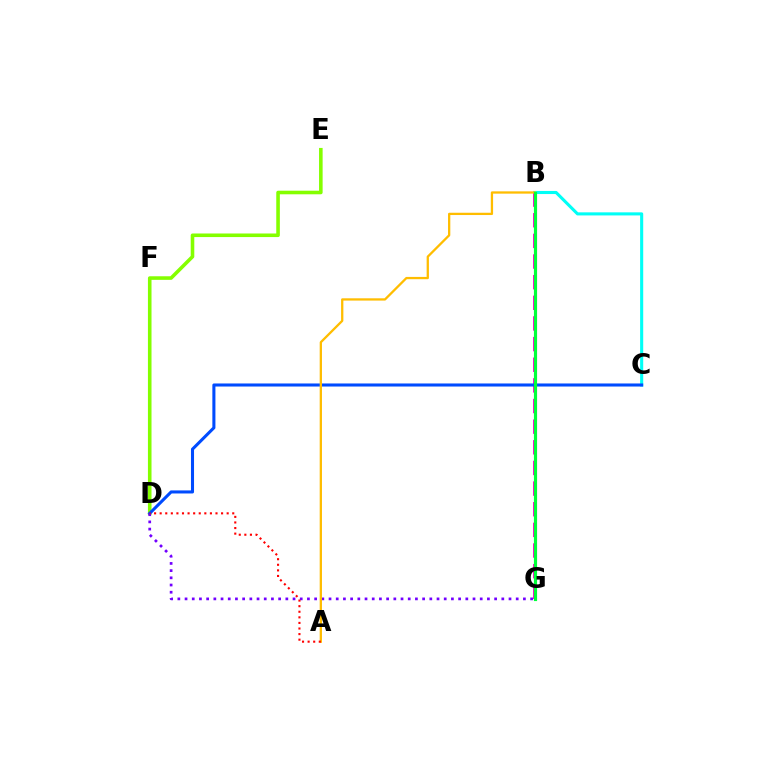{('B', 'C'): [{'color': '#00fff6', 'line_style': 'solid', 'thickness': 2.23}], ('D', 'E'): [{'color': '#84ff00', 'line_style': 'solid', 'thickness': 2.58}], ('B', 'G'): [{'color': '#ff00cf', 'line_style': 'dashed', 'thickness': 2.8}, {'color': '#00ff39', 'line_style': 'solid', 'thickness': 2.28}], ('C', 'D'): [{'color': '#004bff', 'line_style': 'solid', 'thickness': 2.2}], ('D', 'G'): [{'color': '#7200ff', 'line_style': 'dotted', 'thickness': 1.96}], ('A', 'B'): [{'color': '#ffbd00', 'line_style': 'solid', 'thickness': 1.65}], ('A', 'D'): [{'color': '#ff0000', 'line_style': 'dotted', 'thickness': 1.52}]}